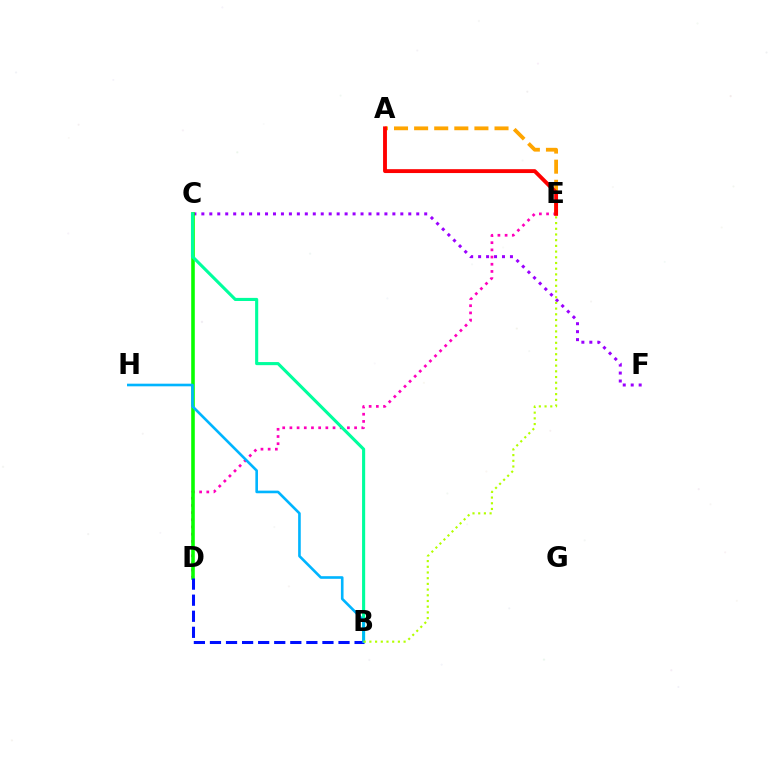{('D', 'E'): [{'color': '#ff00bd', 'line_style': 'dotted', 'thickness': 1.95}], ('A', 'E'): [{'color': '#ffa500', 'line_style': 'dashed', 'thickness': 2.73}, {'color': '#ff0000', 'line_style': 'solid', 'thickness': 2.78}], ('C', 'F'): [{'color': '#9b00ff', 'line_style': 'dotted', 'thickness': 2.16}], ('C', 'D'): [{'color': '#08ff00', 'line_style': 'solid', 'thickness': 2.58}], ('B', 'C'): [{'color': '#00ff9d', 'line_style': 'solid', 'thickness': 2.23}], ('B', 'D'): [{'color': '#0010ff', 'line_style': 'dashed', 'thickness': 2.18}], ('B', 'H'): [{'color': '#00b5ff', 'line_style': 'solid', 'thickness': 1.89}], ('B', 'E'): [{'color': '#b3ff00', 'line_style': 'dotted', 'thickness': 1.55}]}